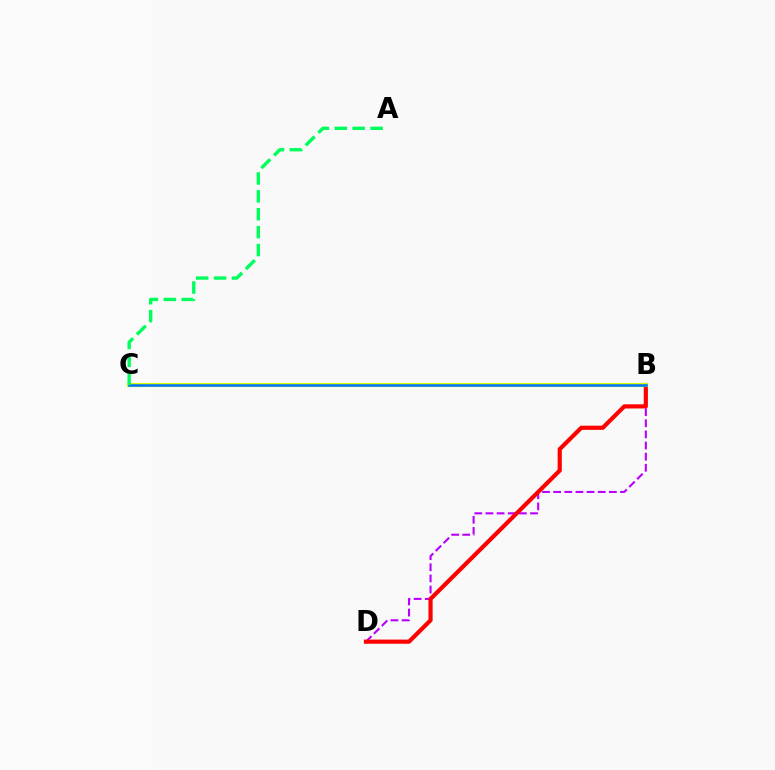{('B', 'D'): [{'color': '#b900ff', 'line_style': 'dashed', 'thickness': 1.51}, {'color': '#ff0000', 'line_style': 'solid', 'thickness': 3.0}], ('B', 'C'): [{'color': '#d1ff00', 'line_style': 'solid', 'thickness': 2.95}, {'color': '#0074ff', 'line_style': 'solid', 'thickness': 1.84}], ('A', 'C'): [{'color': '#00ff5c', 'line_style': 'dashed', 'thickness': 2.43}]}